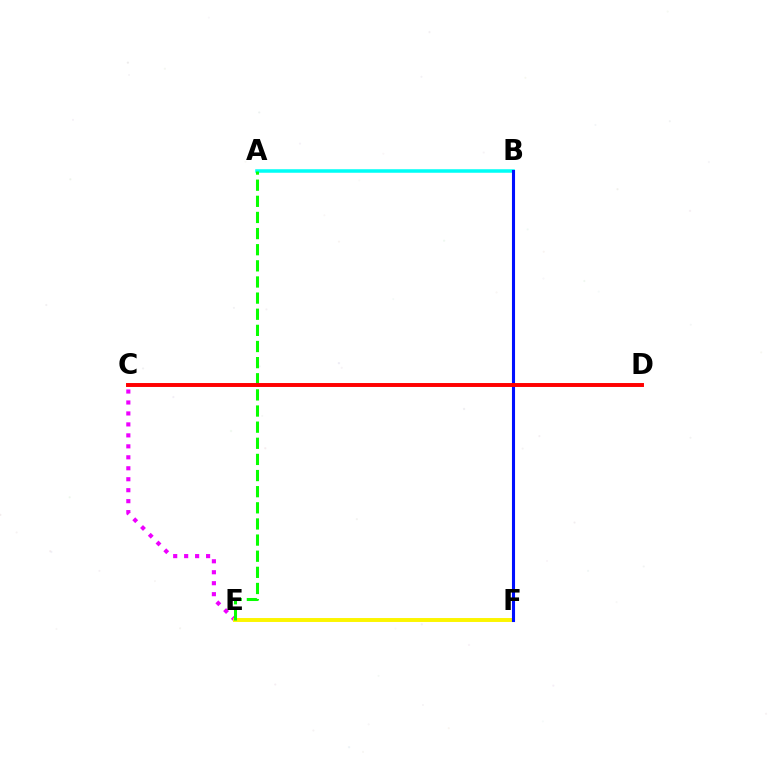{('C', 'E'): [{'color': '#ee00ff', 'line_style': 'dotted', 'thickness': 2.98}], ('E', 'F'): [{'color': '#fcf500', 'line_style': 'solid', 'thickness': 2.83}], ('A', 'B'): [{'color': '#00fff6', 'line_style': 'solid', 'thickness': 2.53}], ('B', 'F'): [{'color': '#0010ff', 'line_style': 'solid', 'thickness': 2.22}], ('A', 'E'): [{'color': '#08ff00', 'line_style': 'dashed', 'thickness': 2.19}], ('C', 'D'): [{'color': '#ff0000', 'line_style': 'solid', 'thickness': 2.83}]}